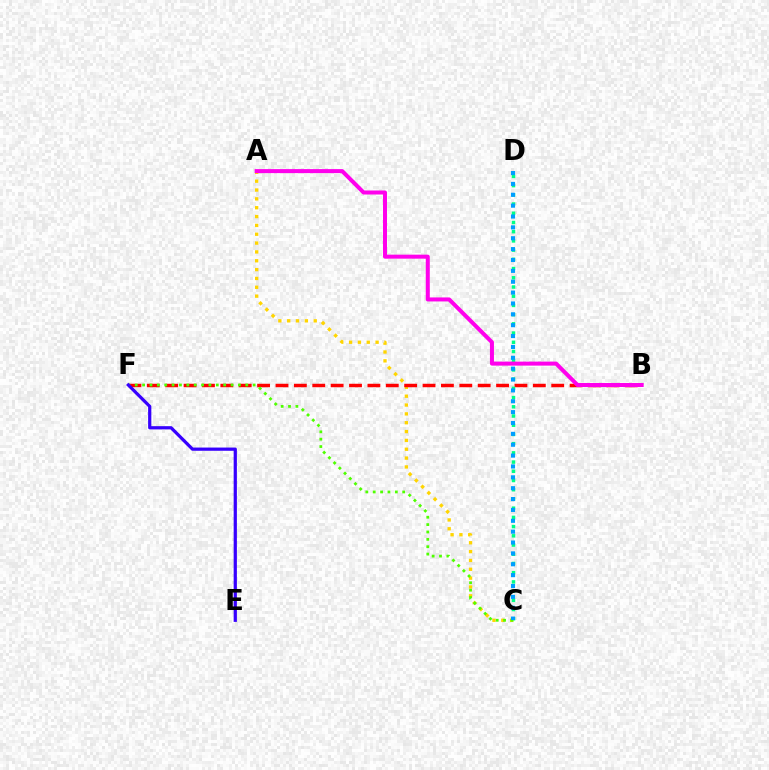{('A', 'C'): [{'color': '#ffd500', 'line_style': 'dotted', 'thickness': 2.4}], ('B', 'F'): [{'color': '#ff0000', 'line_style': 'dashed', 'thickness': 2.5}], ('C', 'D'): [{'color': '#00ff86', 'line_style': 'dotted', 'thickness': 2.5}, {'color': '#009eff', 'line_style': 'dotted', 'thickness': 2.95}], ('C', 'F'): [{'color': '#4fff00', 'line_style': 'dotted', 'thickness': 2.0}], ('A', 'B'): [{'color': '#ff00ed', 'line_style': 'solid', 'thickness': 2.89}], ('E', 'F'): [{'color': '#3700ff', 'line_style': 'solid', 'thickness': 2.32}]}